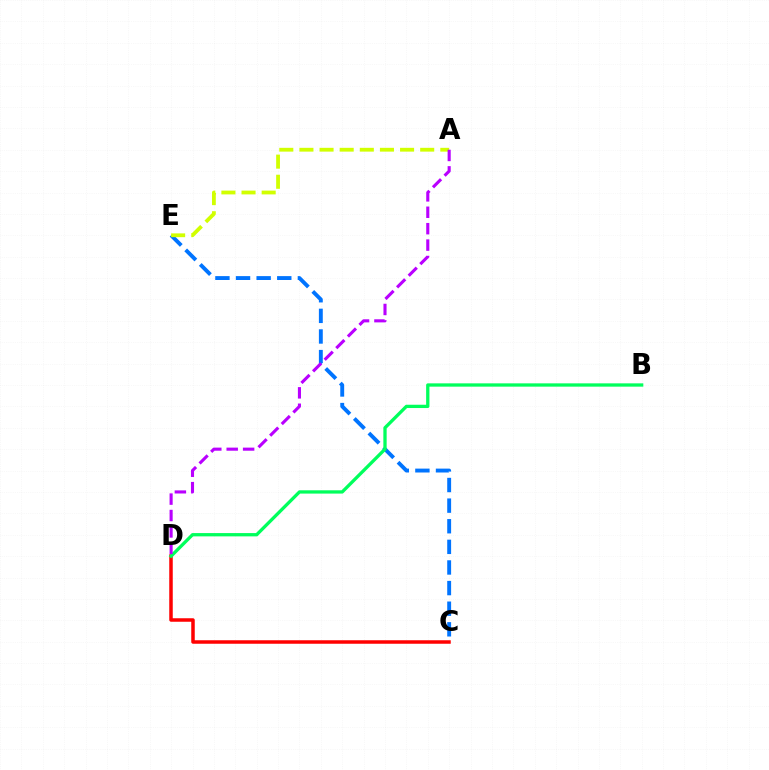{('C', 'D'): [{'color': '#ff0000', 'line_style': 'solid', 'thickness': 2.52}], ('C', 'E'): [{'color': '#0074ff', 'line_style': 'dashed', 'thickness': 2.8}], ('A', 'E'): [{'color': '#d1ff00', 'line_style': 'dashed', 'thickness': 2.73}], ('B', 'D'): [{'color': '#00ff5c', 'line_style': 'solid', 'thickness': 2.37}], ('A', 'D'): [{'color': '#b900ff', 'line_style': 'dashed', 'thickness': 2.23}]}